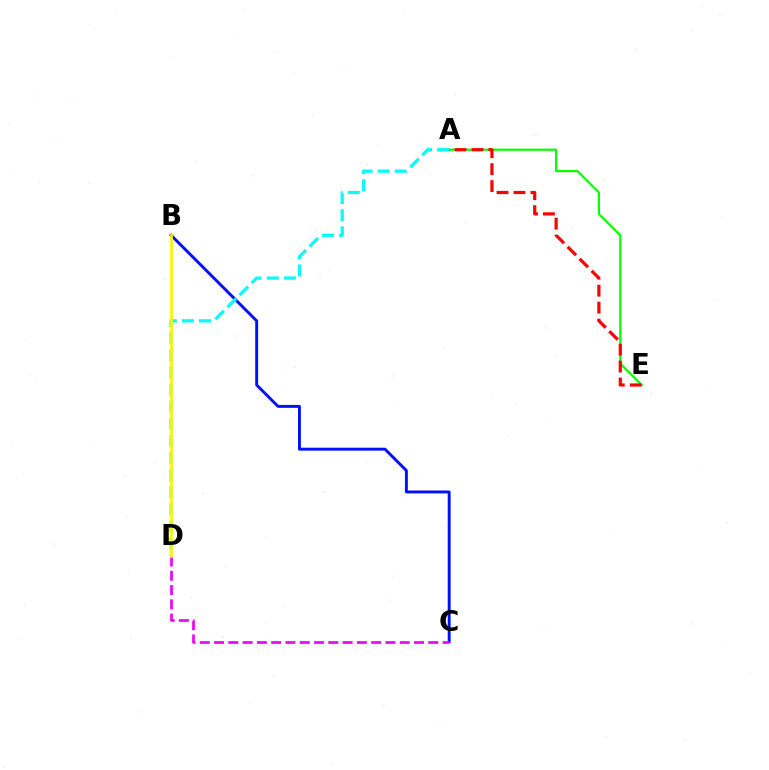{('B', 'C'): [{'color': '#0010ff', 'line_style': 'solid', 'thickness': 2.1}], ('A', 'E'): [{'color': '#08ff00', 'line_style': 'solid', 'thickness': 1.59}, {'color': '#ff0000', 'line_style': 'dashed', 'thickness': 2.3}], ('A', 'D'): [{'color': '#00fff6', 'line_style': 'dashed', 'thickness': 2.32}], ('C', 'D'): [{'color': '#ee00ff', 'line_style': 'dashed', 'thickness': 1.94}], ('B', 'D'): [{'color': '#fcf500', 'line_style': 'solid', 'thickness': 1.93}]}